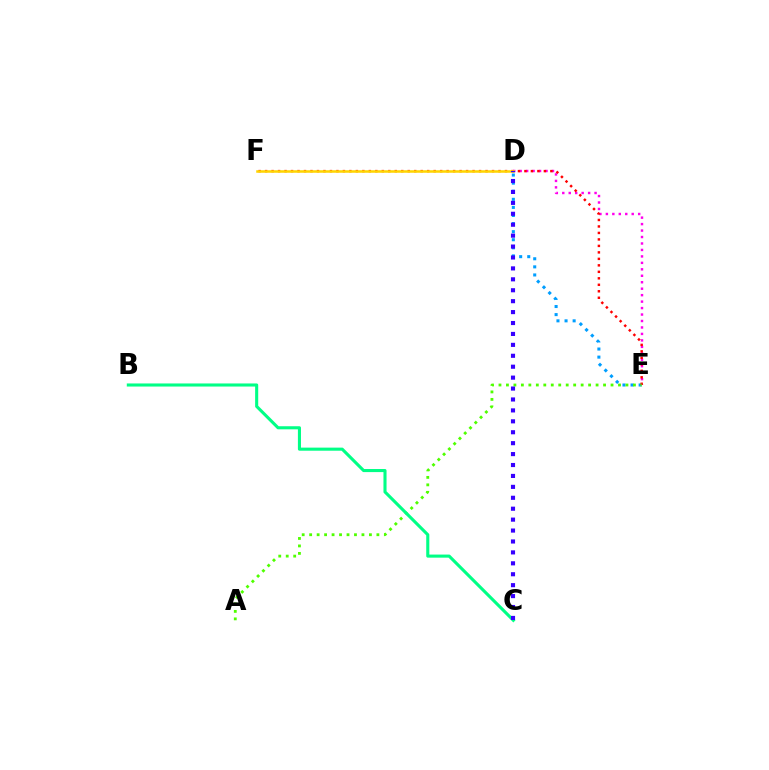{('D', 'E'): [{'color': '#ff00ed', 'line_style': 'dotted', 'thickness': 1.76}, {'color': '#009eff', 'line_style': 'dotted', 'thickness': 2.2}], ('E', 'F'): [{'color': '#ff0000', 'line_style': 'dotted', 'thickness': 1.76}], ('A', 'E'): [{'color': '#4fff00', 'line_style': 'dotted', 'thickness': 2.03}], ('D', 'F'): [{'color': '#ffd500', 'line_style': 'solid', 'thickness': 1.82}], ('B', 'C'): [{'color': '#00ff86', 'line_style': 'solid', 'thickness': 2.22}], ('C', 'D'): [{'color': '#3700ff', 'line_style': 'dotted', 'thickness': 2.97}]}